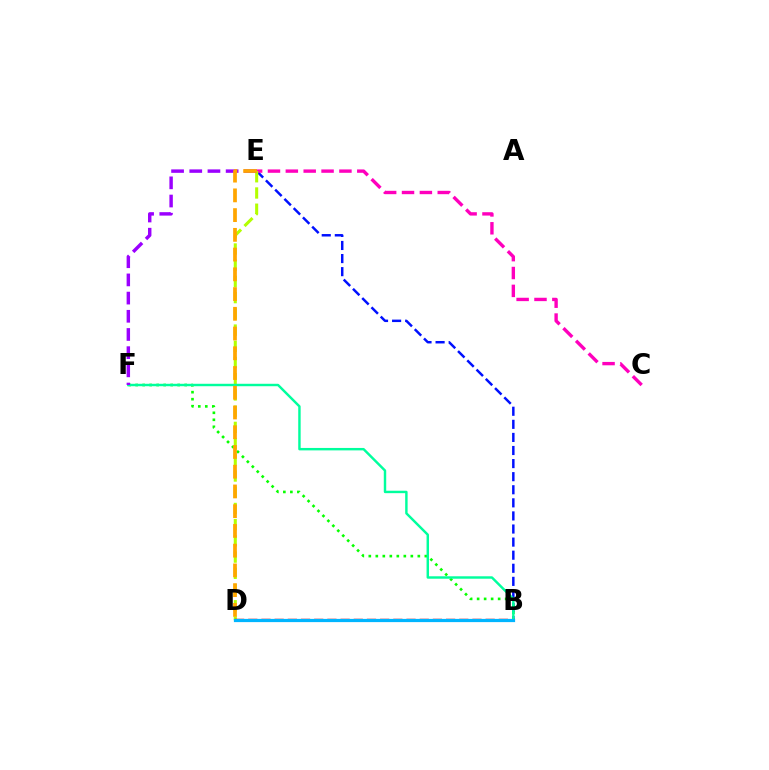{('B', 'E'): [{'color': '#0010ff', 'line_style': 'dashed', 'thickness': 1.78}], ('B', 'F'): [{'color': '#08ff00', 'line_style': 'dotted', 'thickness': 1.9}, {'color': '#00ff9d', 'line_style': 'solid', 'thickness': 1.75}], ('C', 'E'): [{'color': '#ff00bd', 'line_style': 'dashed', 'thickness': 2.43}], ('D', 'E'): [{'color': '#b3ff00', 'line_style': 'dashed', 'thickness': 2.2}, {'color': '#ffa500', 'line_style': 'dashed', 'thickness': 2.68}], ('B', 'D'): [{'color': '#ff0000', 'line_style': 'dashed', 'thickness': 1.79}, {'color': '#00b5ff', 'line_style': 'solid', 'thickness': 2.32}], ('E', 'F'): [{'color': '#9b00ff', 'line_style': 'dashed', 'thickness': 2.47}]}